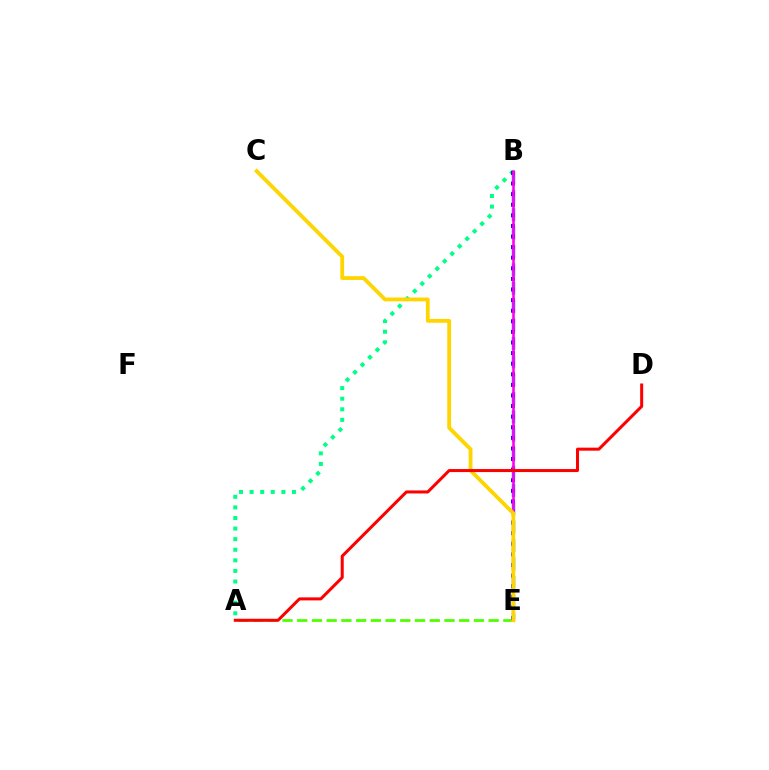{('B', 'E'): [{'color': '#009eff', 'line_style': 'dashed', 'thickness': 2.5}, {'color': '#3700ff', 'line_style': 'dotted', 'thickness': 2.88}, {'color': '#ff00ed', 'line_style': 'solid', 'thickness': 1.86}], ('A', 'B'): [{'color': '#00ff86', 'line_style': 'dotted', 'thickness': 2.88}], ('A', 'E'): [{'color': '#4fff00', 'line_style': 'dashed', 'thickness': 2.0}], ('C', 'E'): [{'color': '#ffd500', 'line_style': 'solid', 'thickness': 2.74}], ('A', 'D'): [{'color': '#ff0000', 'line_style': 'solid', 'thickness': 2.18}]}